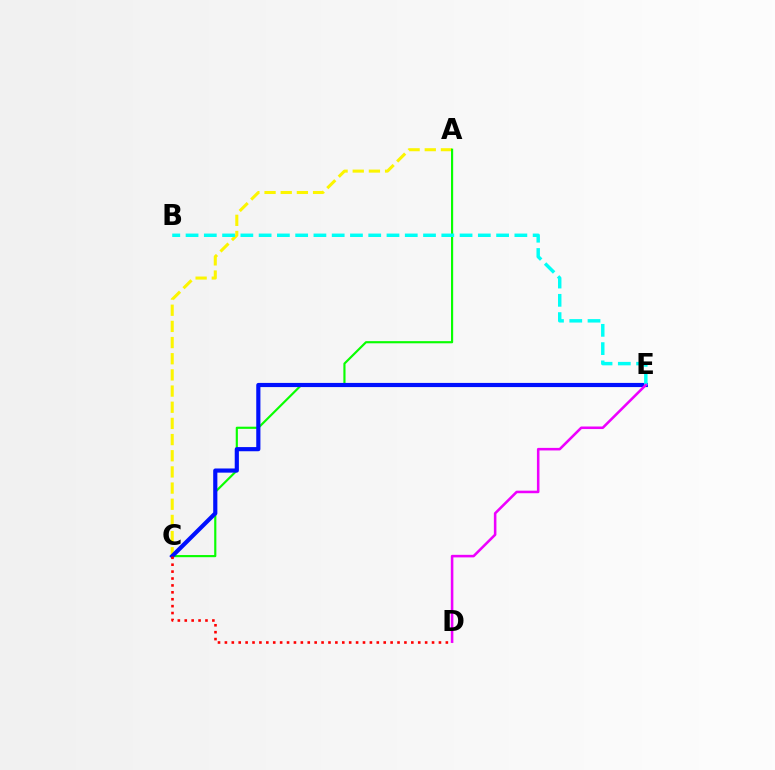{('A', 'C'): [{'color': '#fcf500', 'line_style': 'dashed', 'thickness': 2.2}, {'color': '#08ff00', 'line_style': 'solid', 'thickness': 1.55}], ('C', 'E'): [{'color': '#0010ff', 'line_style': 'solid', 'thickness': 3.0}], ('C', 'D'): [{'color': '#ff0000', 'line_style': 'dotted', 'thickness': 1.88}], ('B', 'E'): [{'color': '#00fff6', 'line_style': 'dashed', 'thickness': 2.48}], ('D', 'E'): [{'color': '#ee00ff', 'line_style': 'solid', 'thickness': 1.84}]}